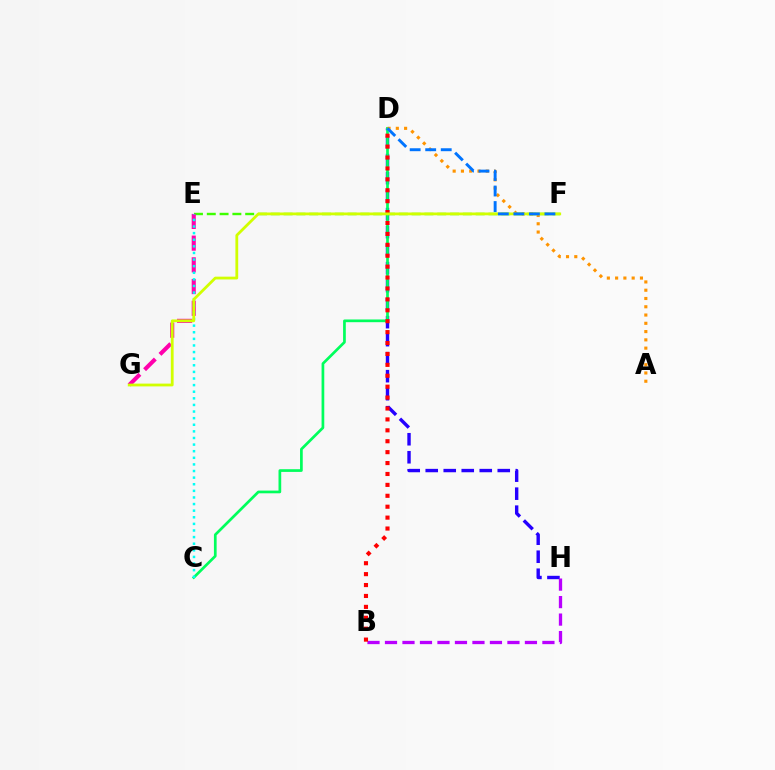{('E', 'F'): [{'color': '#3dff00', 'line_style': 'dashed', 'thickness': 1.74}], ('D', 'H'): [{'color': '#2500ff', 'line_style': 'dashed', 'thickness': 2.45}], ('C', 'D'): [{'color': '#00ff5c', 'line_style': 'solid', 'thickness': 1.95}], ('E', 'G'): [{'color': '#ff00ac', 'line_style': 'dashed', 'thickness': 2.95}], ('A', 'D'): [{'color': '#ff9400', 'line_style': 'dotted', 'thickness': 2.25}], ('B', 'H'): [{'color': '#b900ff', 'line_style': 'dashed', 'thickness': 2.38}], ('B', 'D'): [{'color': '#ff0000', 'line_style': 'dotted', 'thickness': 2.96}], ('C', 'E'): [{'color': '#00fff6', 'line_style': 'dotted', 'thickness': 1.8}], ('F', 'G'): [{'color': '#d1ff00', 'line_style': 'solid', 'thickness': 2.01}], ('D', 'F'): [{'color': '#0074ff', 'line_style': 'dashed', 'thickness': 2.11}]}